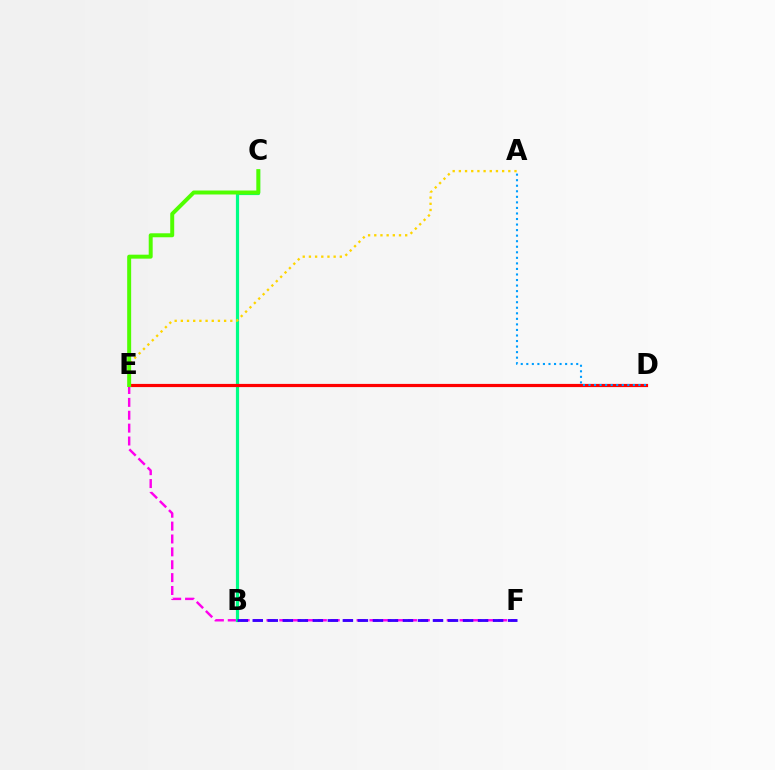{('E', 'F'): [{'color': '#ff00ed', 'line_style': 'dashed', 'thickness': 1.75}], ('B', 'C'): [{'color': '#00ff86', 'line_style': 'solid', 'thickness': 2.29}], ('D', 'E'): [{'color': '#ff0000', 'line_style': 'solid', 'thickness': 2.29}], ('A', 'D'): [{'color': '#009eff', 'line_style': 'dotted', 'thickness': 1.51}], ('B', 'F'): [{'color': '#3700ff', 'line_style': 'dashed', 'thickness': 2.04}], ('A', 'E'): [{'color': '#ffd500', 'line_style': 'dotted', 'thickness': 1.68}], ('C', 'E'): [{'color': '#4fff00', 'line_style': 'solid', 'thickness': 2.86}]}